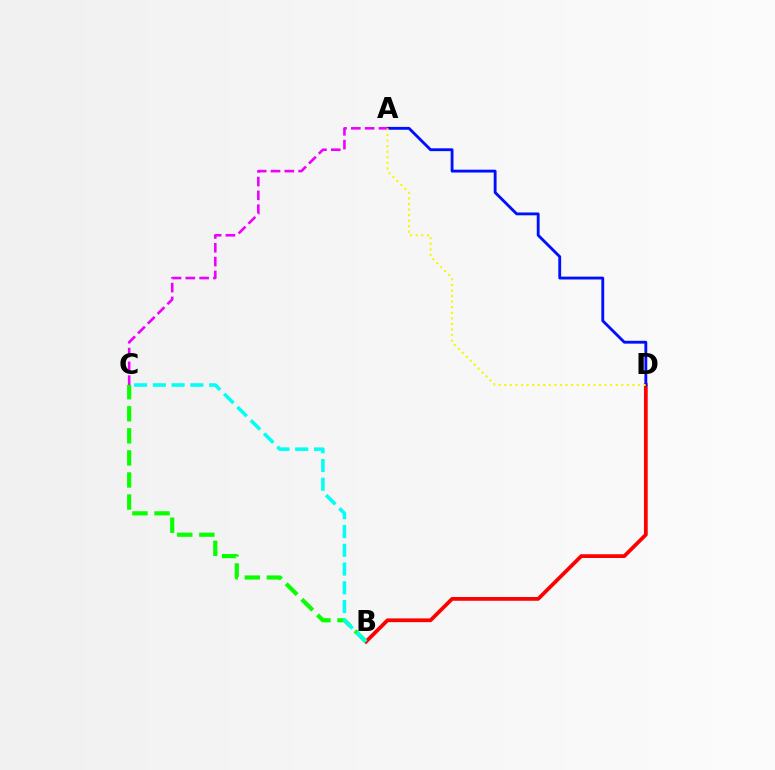{('B', 'D'): [{'color': '#ff0000', 'line_style': 'solid', 'thickness': 2.71}], ('A', 'D'): [{'color': '#0010ff', 'line_style': 'solid', 'thickness': 2.05}, {'color': '#fcf500', 'line_style': 'dotted', 'thickness': 1.51}], ('A', 'C'): [{'color': '#ee00ff', 'line_style': 'dashed', 'thickness': 1.88}], ('B', 'C'): [{'color': '#08ff00', 'line_style': 'dashed', 'thickness': 3.0}, {'color': '#00fff6', 'line_style': 'dashed', 'thickness': 2.55}]}